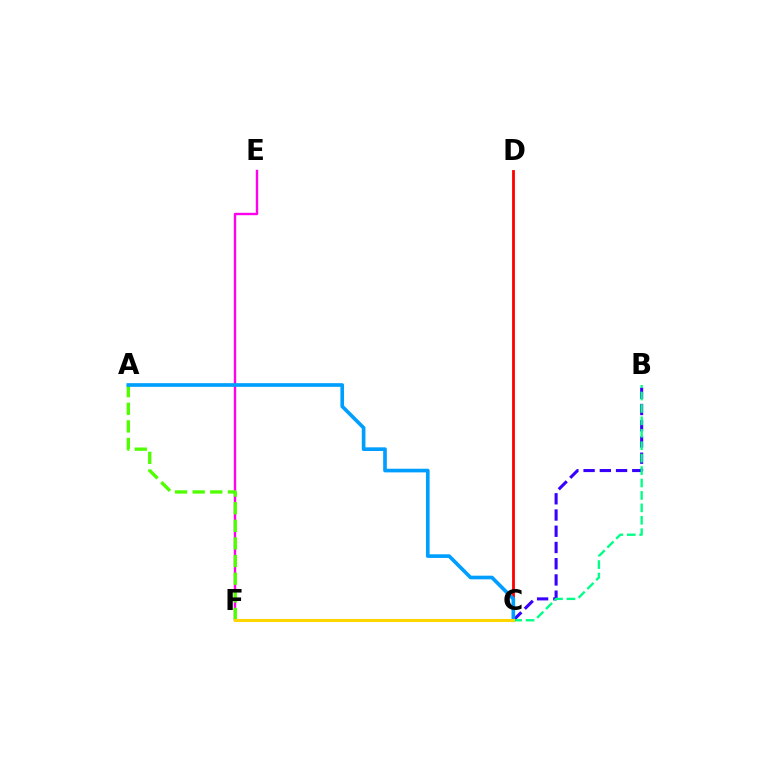{('E', 'F'): [{'color': '#ff00ed', 'line_style': 'solid', 'thickness': 1.72}], ('B', 'C'): [{'color': '#3700ff', 'line_style': 'dashed', 'thickness': 2.2}, {'color': '#00ff86', 'line_style': 'dashed', 'thickness': 1.69}], ('A', 'F'): [{'color': '#4fff00', 'line_style': 'dashed', 'thickness': 2.39}], ('C', 'D'): [{'color': '#ff0000', 'line_style': 'solid', 'thickness': 2.02}], ('A', 'C'): [{'color': '#009eff', 'line_style': 'solid', 'thickness': 2.63}], ('C', 'F'): [{'color': '#ffd500', 'line_style': 'solid', 'thickness': 2.19}]}